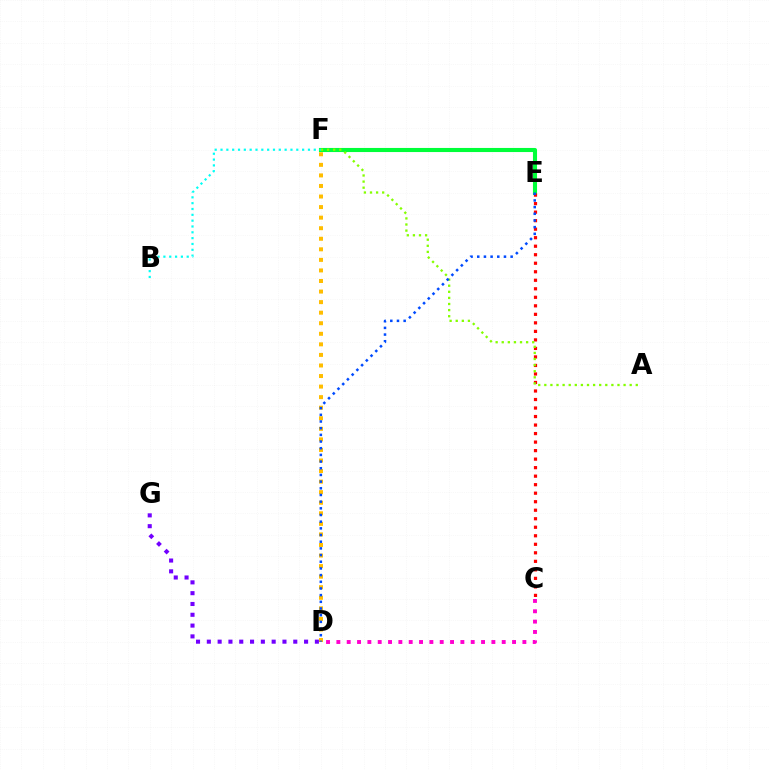{('E', 'F'): [{'color': '#00ff39', 'line_style': 'solid', 'thickness': 2.95}], ('C', 'E'): [{'color': '#ff0000', 'line_style': 'dotted', 'thickness': 2.31}], ('A', 'F'): [{'color': '#84ff00', 'line_style': 'dotted', 'thickness': 1.66}], ('C', 'D'): [{'color': '#ff00cf', 'line_style': 'dotted', 'thickness': 2.81}], ('D', 'G'): [{'color': '#7200ff', 'line_style': 'dotted', 'thickness': 2.94}], ('B', 'F'): [{'color': '#00fff6', 'line_style': 'dotted', 'thickness': 1.58}], ('D', 'F'): [{'color': '#ffbd00', 'line_style': 'dotted', 'thickness': 2.87}], ('D', 'E'): [{'color': '#004bff', 'line_style': 'dotted', 'thickness': 1.81}]}